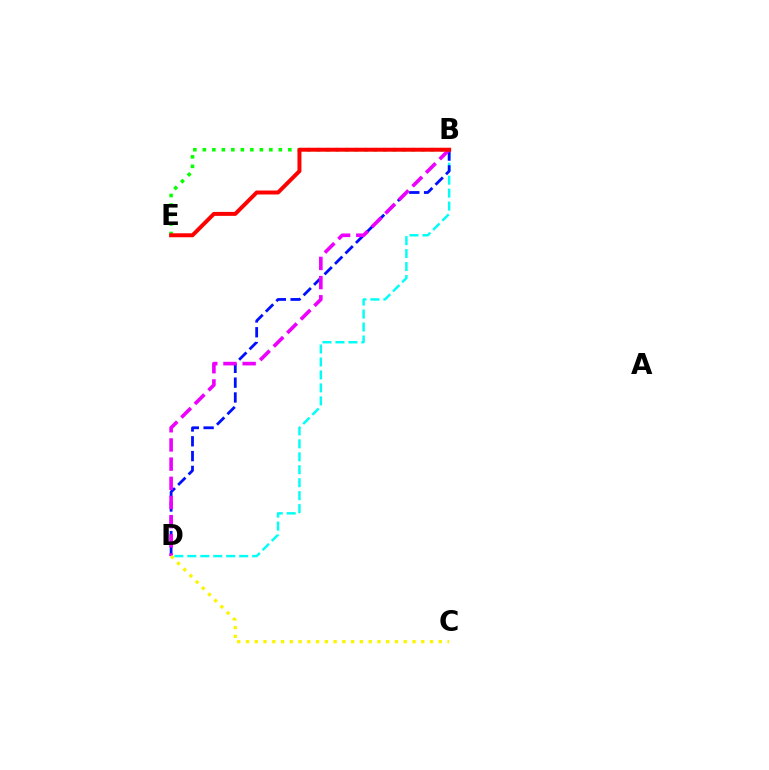{('B', 'D'): [{'color': '#00fff6', 'line_style': 'dashed', 'thickness': 1.76}, {'color': '#0010ff', 'line_style': 'dashed', 'thickness': 2.01}, {'color': '#ee00ff', 'line_style': 'dashed', 'thickness': 2.61}], ('B', 'E'): [{'color': '#08ff00', 'line_style': 'dotted', 'thickness': 2.58}, {'color': '#ff0000', 'line_style': 'solid', 'thickness': 2.85}], ('C', 'D'): [{'color': '#fcf500', 'line_style': 'dotted', 'thickness': 2.38}]}